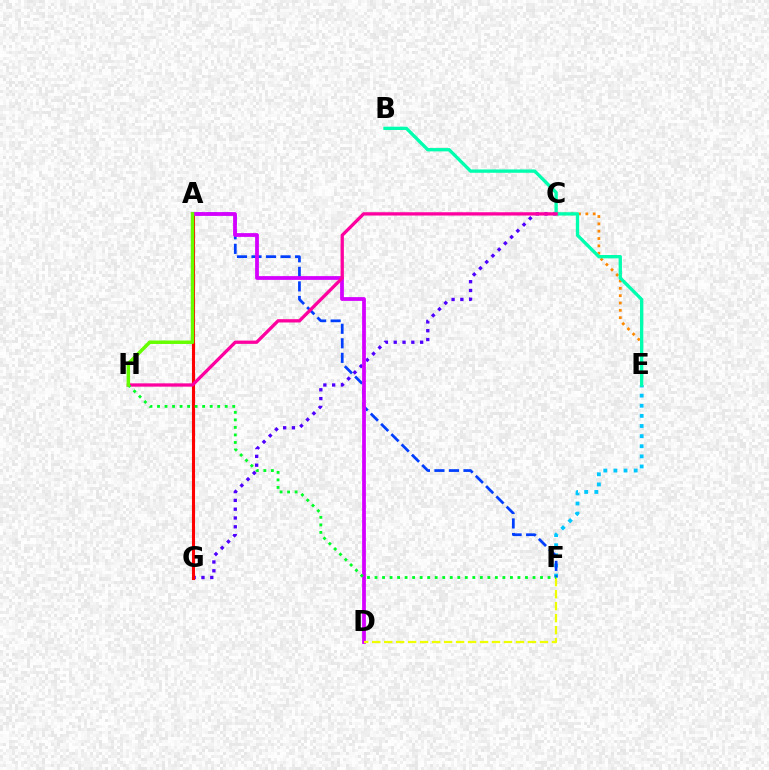{('C', 'G'): [{'color': '#4f00ff', 'line_style': 'dotted', 'thickness': 2.39}], ('A', 'G'): [{'color': '#ff0000', 'line_style': 'solid', 'thickness': 2.23}], ('E', 'F'): [{'color': '#00c7ff', 'line_style': 'dotted', 'thickness': 2.75}], ('C', 'E'): [{'color': '#ff8800', 'line_style': 'dotted', 'thickness': 1.99}], ('A', 'F'): [{'color': '#003fff', 'line_style': 'dashed', 'thickness': 1.97}], ('B', 'E'): [{'color': '#00ffaf', 'line_style': 'solid', 'thickness': 2.39}], ('A', 'D'): [{'color': '#d600ff', 'line_style': 'solid', 'thickness': 2.71}], ('D', 'F'): [{'color': '#eeff00', 'line_style': 'dashed', 'thickness': 1.63}], ('C', 'H'): [{'color': '#ff00a0', 'line_style': 'solid', 'thickness': 2.37}], ('F', 'H'): [{'color': '#00ff27', 'line_style': 'dotted', 'thickness': 2.04}], ('A', 'H'): [{'color': '#66ff00', 'line_style': 'solid', 'thickness': 2.5}]}